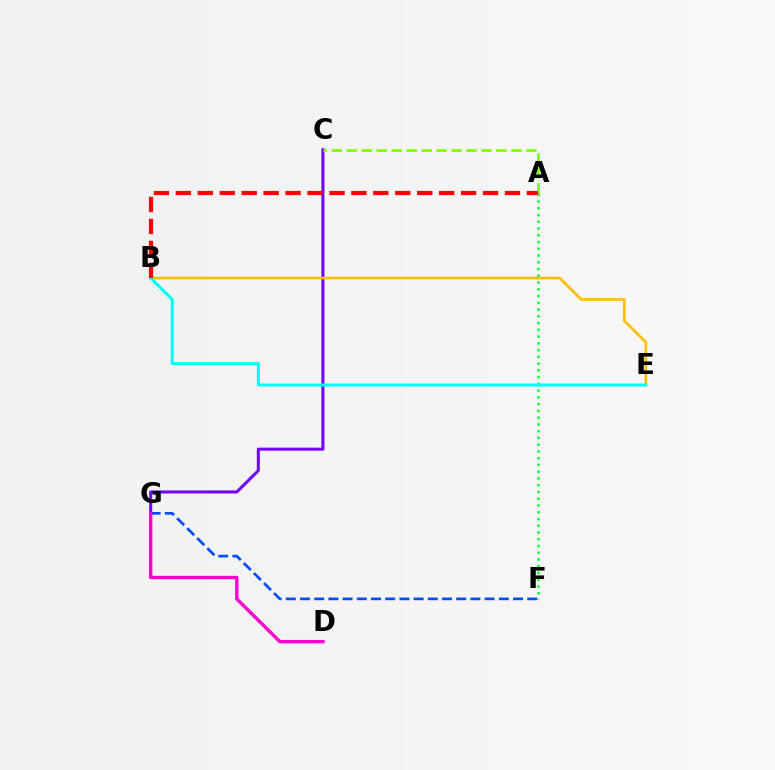{('C', 'G'): [{'color': '#7200ff', 'line_style': 'solid', 'thickness': 2.19}], ('A', 'C'): [{'color': '#84ff00', 'line_style': 'dashed', 'thickness': 2.03}], ('A', 'F'): [{'color': '#00ff39', 'line_style': 'dotted', 'thickness': 1.84}], ('F', 'G'): [{'color': '#004bff', 'line_style': 'dashed', 'thickness': 1.93}], ('D', 'G'): [{'color': '#ff00cf', 'line_style': 'solid', 'thickness': 2.43}], ('B', 'E'): [{'color': '#ffbd00', 'line_style': 'solid', 'thickness': 1.91}, {'color': '#00fff6', 'line_style': 'solid', 'thickness': 2.17}], ('A', 'B'): [{'color': '#ff0000', 'line_style': 'dashed', 'thickness': 2.98}]}